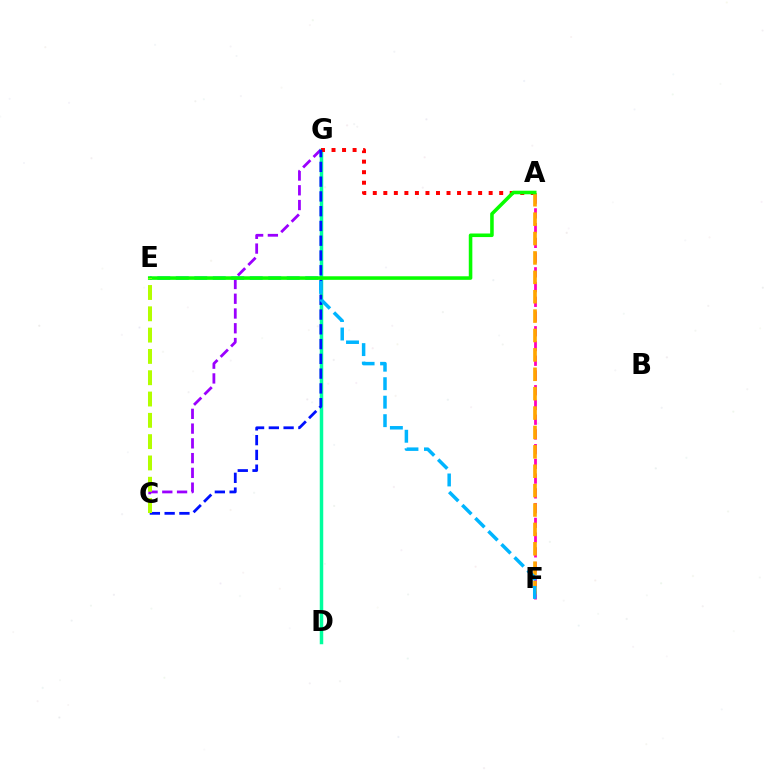{('C', 'G'): [{'color': '#9b00ff', 'line_style': 'dashed', 'thickness': 2.0}, {'color': '#0010ff', 'line_style': 'dashed', 'thickness': 2.01}], ('D', 'G'): [{'color': '#00ff9d', 'line_style': 'solid', 'thickness': 2.51}], ('A', 'G'): [{'color': '#ff0000', 'line_style': 'dotted', 'thickness': 2.86}], ('A', 'F'): [{'color': '#ff00bd', 'line_style': 'dashed', 'thickness': 2.0}, {'color': '#ffa500', 'line_style': 'dashed', 'thickness': 2.63}], ('E', 'F'): [{'color': '#00b5ff', 'line_style': 'dashed', 'thickness': 2.51}], ('A', 'E'): [{'color': '#08ff00', 'line_style': 'solid', 'thickness': 2.56}], ('C', 'E'): [{'color': '#b3ff00', 'line_style': 'dashed', 'thickness': 2.89}]}